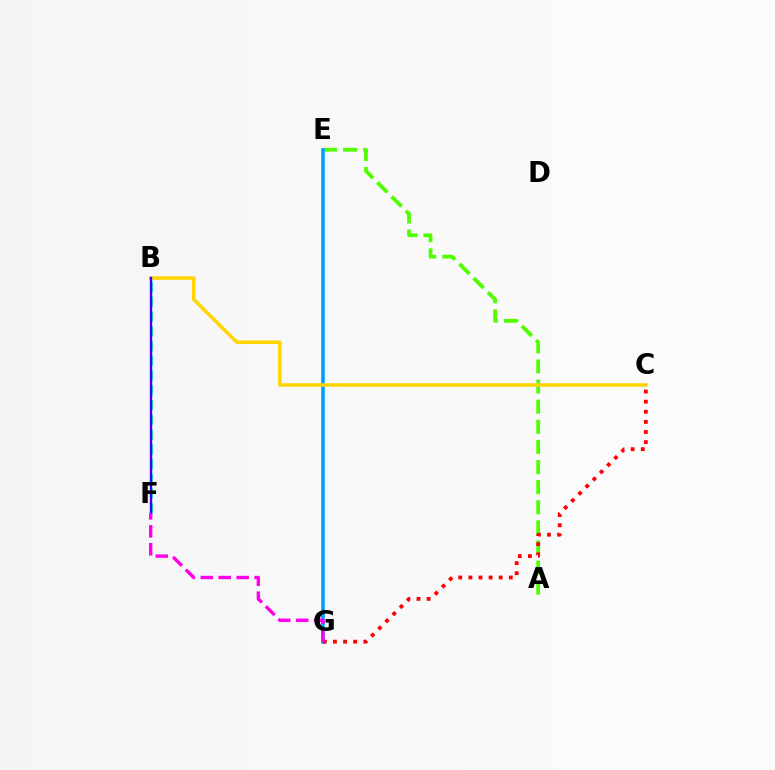{('A', 'E'): [{'color': '#4fff00', 'line_style': 'dashed', 'thickness': 2.73}], ('E', 'G'): [{'color': '#009eff', 'line_style': 'solid', 'thickness': 2.56}], ('B', 'F'): [{'color': '#00ff86', 'line_style': 'dashed', 'thickness': 2.0}, {'color': '#3700ff', 'line_style': 'solid', 'thickness': 1.73}], ('B', 'C'): [{'color': '#ffd500', 'line_style': 'solid', 'thickness': 2.53}], ('C', 'G'): [{'color': '#ff0000', 'line_style': 'dotted', 'thickness': 2.75}], ('F', 'G'): [{'color': '#ff00ed', 'line_style': 'dashed', 'thickness': 2.44}]}